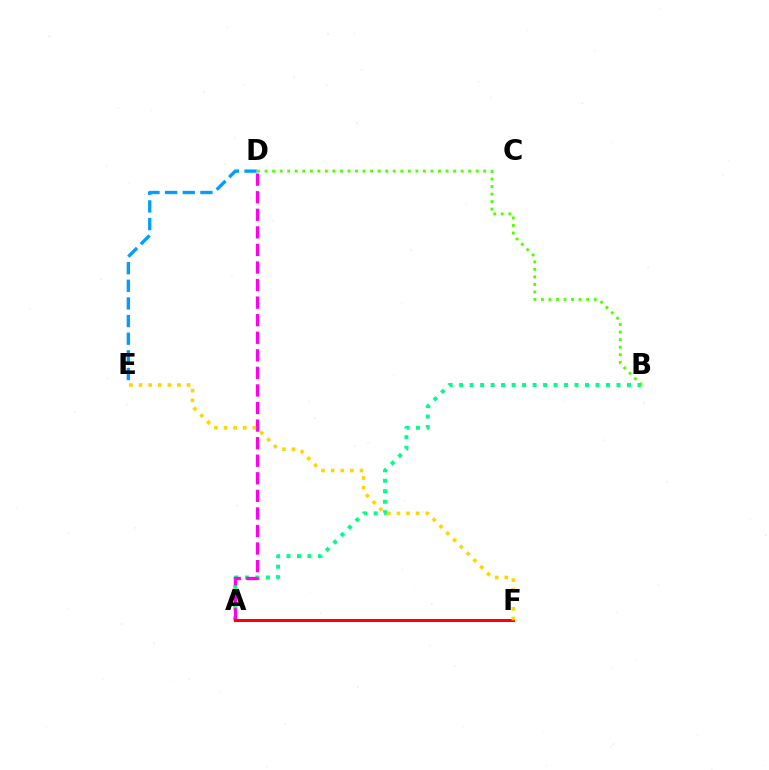{('A', 'B'): [{'color': '#00ff86', 'line_style': 'dotted', 'thickness': 2.85}], ('B', 'D'): [{'color': '#4fff00', 'line_style': 'dotted', 'thickness': 2.05}], ('A', 'D'): [{'color': '#ff00ed', 'line_style': 'dashed', 'thickness': 2.39}], ('A', 'F'): [{'color': '#3700ff', 'line_style': 'dashed', 'thickness': 2.03}, {'color': '#ff0000', 'line_style': 'solid', 'thickness': 2.15}], ('E', 'F'): [{'color': '#ffd500', 'line_style': 'dotted', 'thickness': 2.61}], ('D', 'E'): [{'color': '#009eff', 'line_style': 'dashed', 'thickness': 2.4}]}